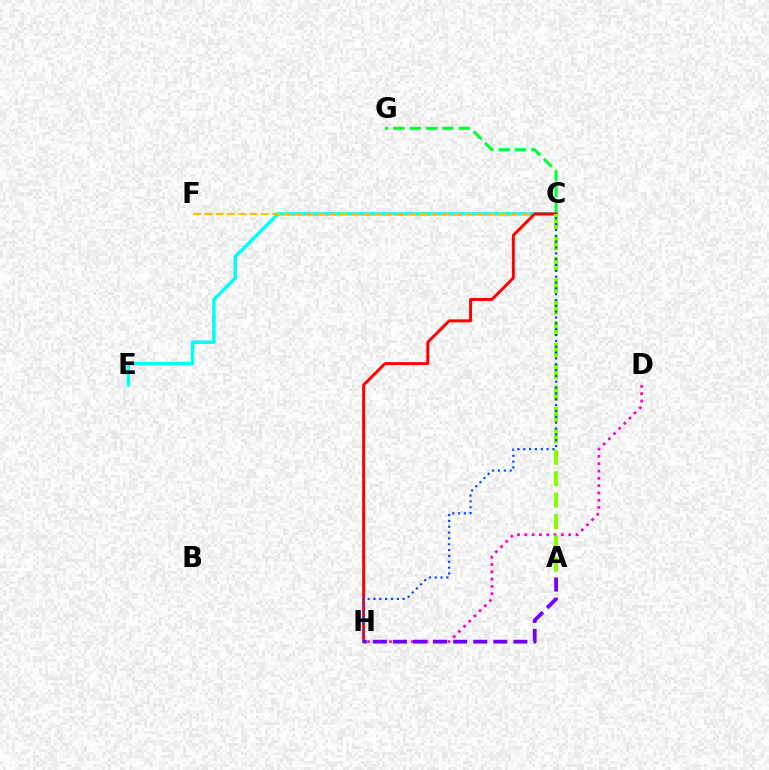{('C', 'E'): [{'color': '#00fff6', 'line_style': 'solid', 'thickness': 2.49}], ('C', 'G'): [{'color': '#00ff39', 'line_style': 'dashed', 'thickness': 2.21}], ('C', 'F'): [{'color': '#ffbd00', 'line_style': 'dashed', 'thickness': 1.54}], ('D', 'H'): [{'color': '#ff00cf', 'line_style': 'dotted', 'thickness': 1.99}], ('C', 'H'): [{'color': '#ff0000', 'line_style': 'solid', 'thickness': 2.12}, {'color': '#004bff', 'line_style': 'dotted', 'thickness': 1.59}], ('A', 'C'): [{'color': '#84ff00', 'line_style': 'dashed', 'thickness': 2.91}], ('A', 'H'): [{'color': '#7200ff', 'line_style': 'dashed', 'thickness': 2.73}]}